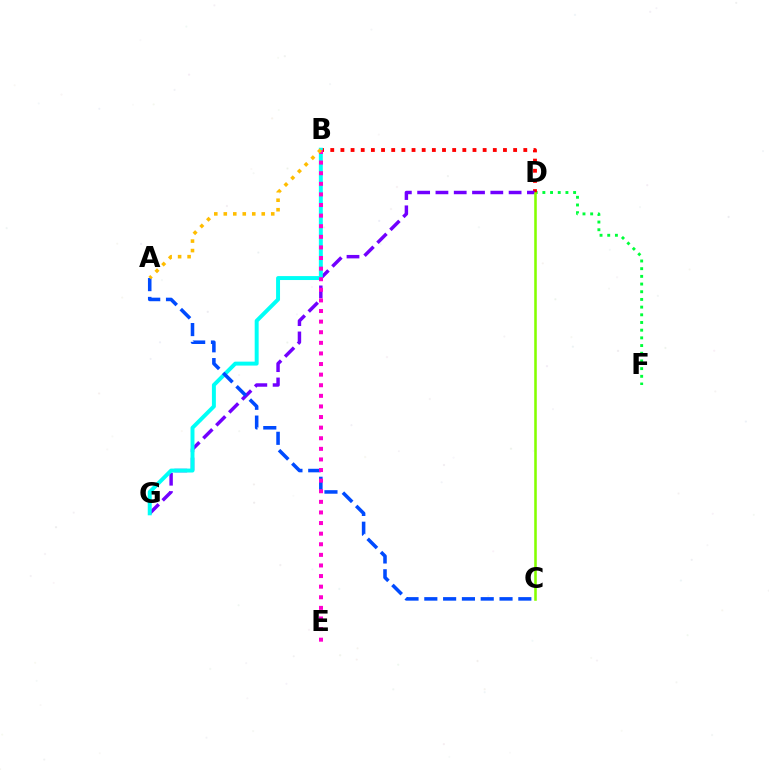{('D', 'F'): [{'color': '#00ff39', 'line_style': 'dotted', 'thickness': 2.09}], ('B', 'D'): [{'color': '#ff0000', 'line_style': 'dotted', 'thickness': 2.76}], ('D', 'G'): [{'color': '#7200ff', 'line_style': 'dashed', 'thickness': 2.49}], ('B', 'G'): [{'color': '#00fff6', 'line_style': 'solid', 'thickness': 2.85}], ('C', 'D'): [{'color': '#84ff00', 'line_style': 'solid', 'thickness': 1.85}], ('A', 'C'): [{'color': '#004bff', 'line_style': 'dashed', 'thickness': 2.55}], ('B', 'E'): [{'color': '#ff00cf', 'line_style': 'dotted', 'thickness': 2.88}], ('A', 'B'): [{'color': '#ffbd00', 'line_style': 'dotted', 'thickness': 2.58}]}